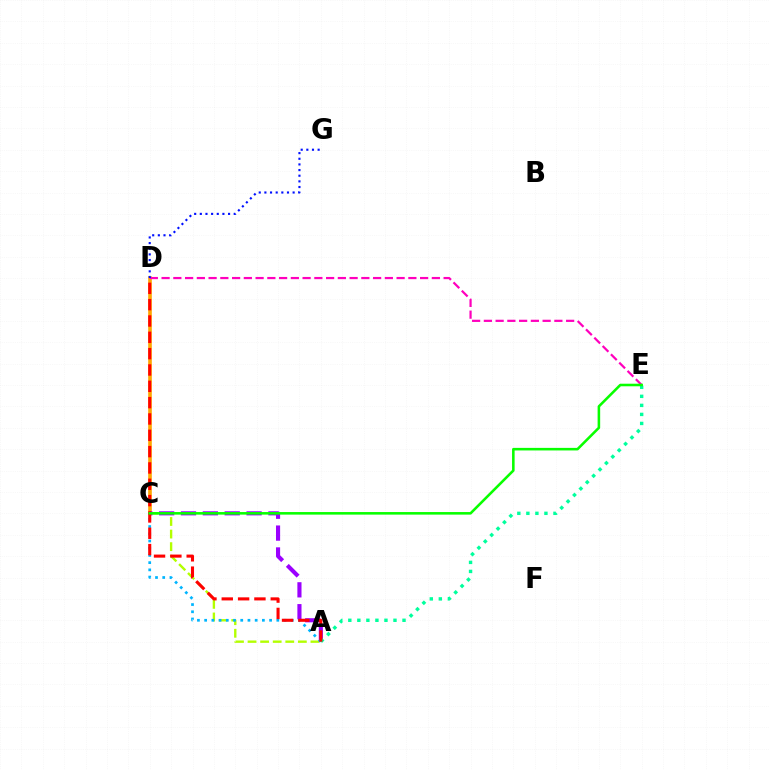{('C', 'D'): [{'color': '#ffa500', 'line_style': 'solid', 'thickness': 2.62}], ('A', 'C'): [{'color': '#b3ff00', 'line_style': 'dashed', 'thickness': 1.71}, {'color': '#9b00ff', 'line_style': 'dashed', 'thickness': 2.97}, {'color': '#00b5ff', 'line_style': 'dotted', 'thickness': 1.96}], ('D', 'E'): [{'color': '#ff00bd', 'line_style': 'dashed', 'thickness': 1.6}], ('D', 'G'): [{'color': '#0010ff', 'line_style': 'dotted', 'thickness': 1.53}], ('A', 'E'): [{'color': '#00ff9d', 'line_style': 'dotted', 'thickness': 2.45}], ('A', 'D'): [{'color': '#ff0000', 'line_style': 'dashed', 'thickness': 2.22}], ('C', 'E'): [{'color': '#08ff00', 'line_style': 'solid', 'thickness': 1.85}]}